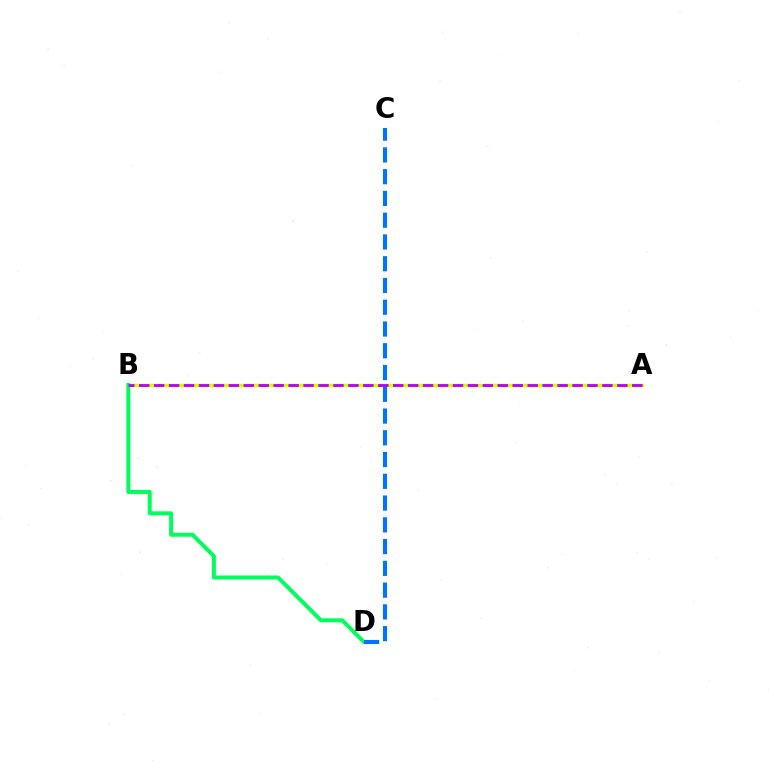{('A', 'B'): [{'color': '#ff0000', 'line_style': 'dashed', 'thickness': 1.9}, {'color': '#d1ff00', 'line_style': 'solid', 'thickness': 2.45}, {'color': '#b900ff', 'line_style': 'dashed', 'thickness': 2.03}], ('B', 'D'): [{'color': '#00ff5c', 'line_style': 'solid', 'thickness': 2.87}], ('C', 'D'): [{'color': '#0074ff', 'line_style': 'dashed', 'thickness': 2.96}]}